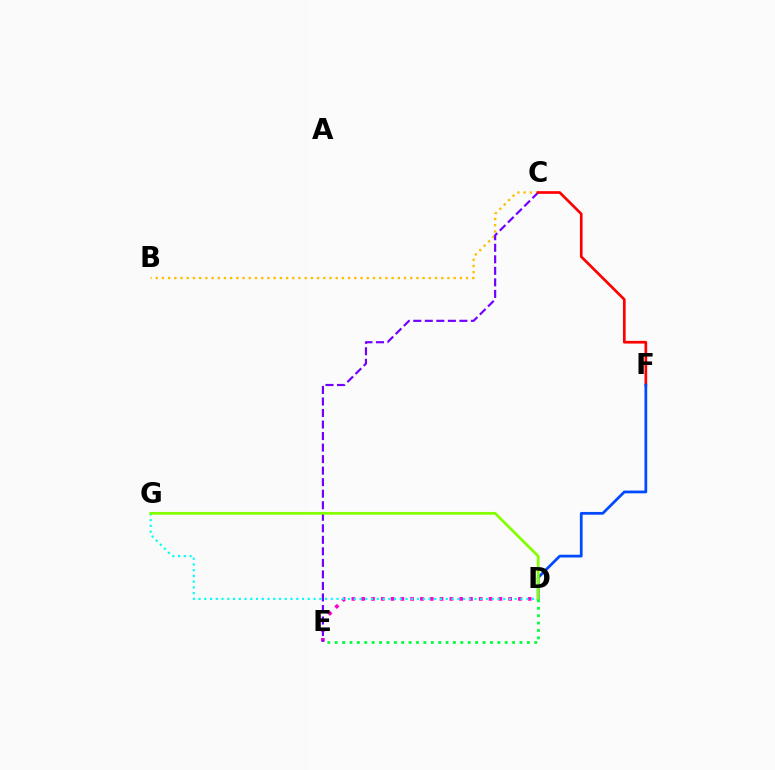{('B', 'C'): [{'color': '#ffbd00', 'line_style': 'dotted', 'thickness': 1.69}], ('D', 'E'): [{'color': '#ff00cf', 'line_style': 'dotted', 'thickness': 2.66}, {'color': '#00ff39', 'line_style': 'dotted', 'thickness': 2.01}], ('C', 'E'): [{'color': '#7200ff', 'line_style': 'dashed', 'thickness': 1.57}], ('C', 'F'): [{'color': '#ff0000', 'line_style': 'solid', 'thickness': 1.93}], ('D', 'F'): [{'color': '#004bff', 'line_style': 'solid', 'thickness': 1.98}], ('D', 'G'): [{'color': '#00fff6', 'line_style': 'dotted', 'thickness': 1.56}, {'color': '#84ff00', 'line_style': 'solid', 'thickness': 1.97}]}